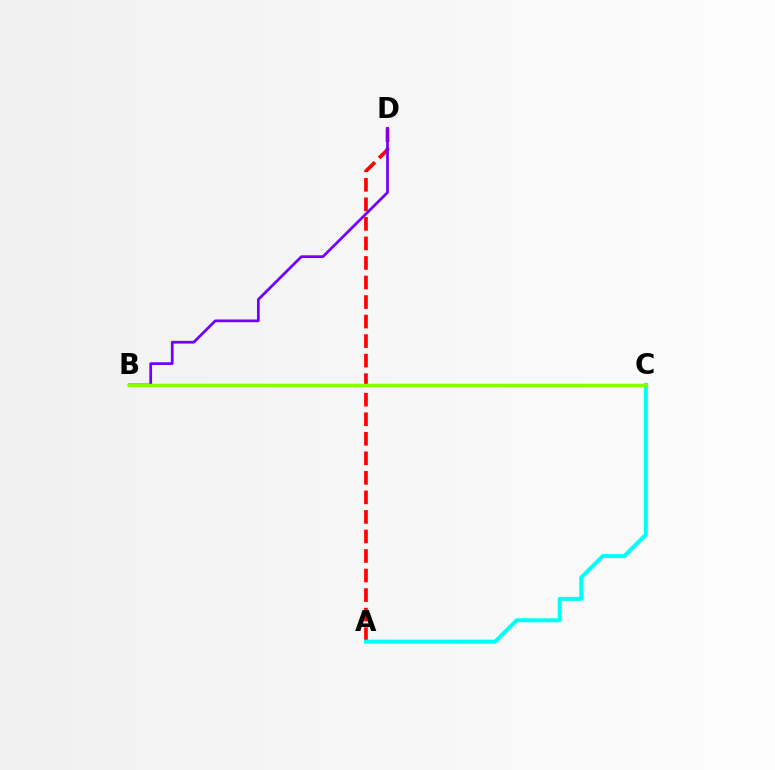{('A', 'D'): [{'color': '#ff0000', 'line_style': 'dashed', 'thickness': 2.65}], ('B', 'D'): [{'color': '#7200ff', 'line_style': 'solid', 'thickness': 1.96}], ('A', 'C'): [{'color': '#00fff6', 'line_style': 'solid', 'thickness': 2.88}], ('B', 'C'): [{'color': '#84ff00', 'line_style': 'solid', 'thickness': 2.51}]}